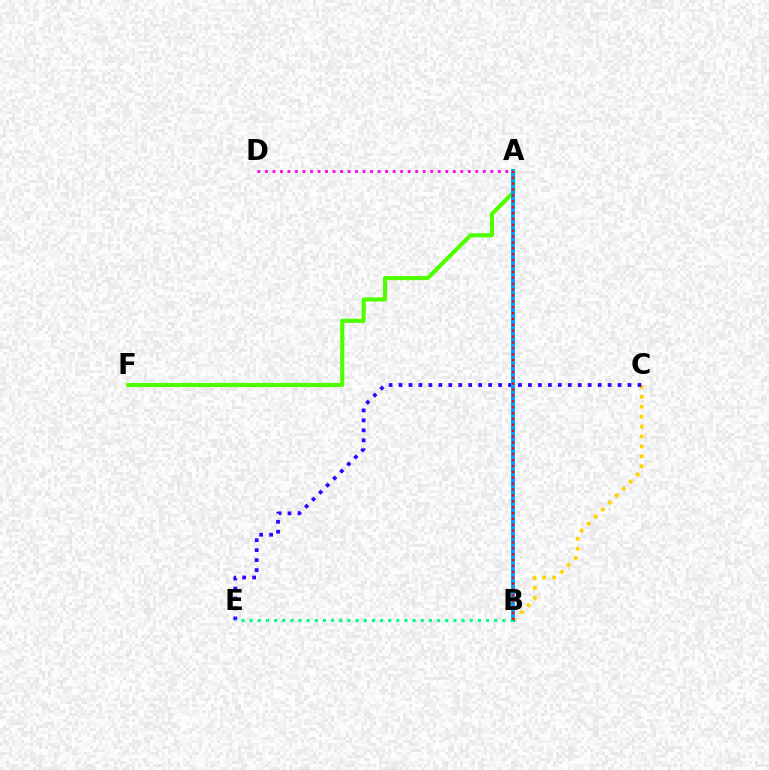{('B', 'C'): [{'color': '#ffd500', 'line_style': 'dotted', 'thickness': 2.69}], ('A', 'F'): [{'color': '#4fff00', 'line_style': 'solid', 'thickness': 2.97}], ('A', 'D'): [{'color': '#ff00ed', 'line_style': 'dotted', 'thickness': 2.04}], ('C', 'E'): [{'color': '#3700ff', 'line_style': 'dotted', 'thickness': 2.71}], ('A', 'B'): [{'color': '#009eff', 'line_style': 'solid', 'thickness': 2.82}, {'color': '#ff0000', 'line_style': 'dotted', 'thickness': 1.6}], ('B', 'E'): [{'color': '#00ff86', 'line_style': 'dotted', 'thickness': 2.21}]}